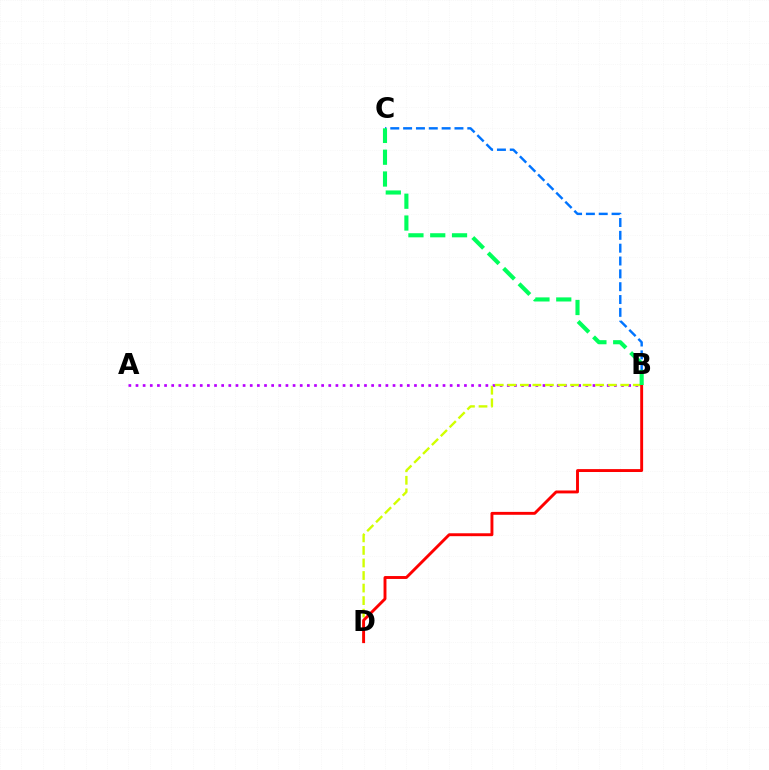{('A', 'B'): [{'color': '#b900ff', 'line_style': 'dotted', 'thickness': 1.94}], ('B', 'D'): [{'color': '#d1ff00', 'line_style': 'dashed', 'thickness': 1.7}, {'color': '#ff0000', 'line_style': 'solid', 'thickness': 2.09}], ('B', 'C'): [{'color': '#0074ff', 'line_style': 'dashed', 'thickness': 1.74}, {'color': '#00ff5c', 'line_style': 'dashed', 'thickness': 2.96}]}